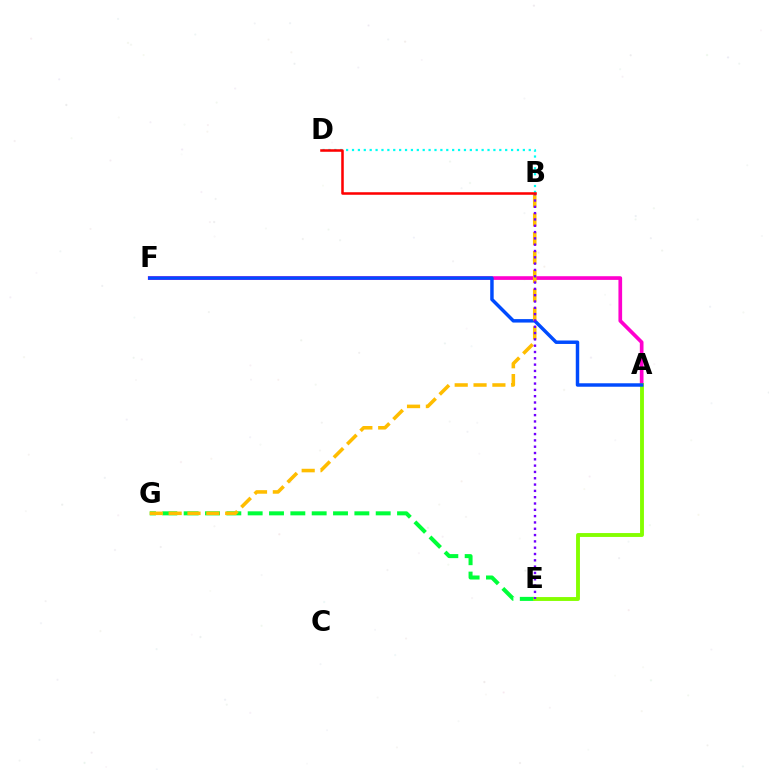{('A', 'F'): [{'color': '#ff00cf', 'line_style': 'solid', 'thickness': 2.65}, {'color': '#004bff', 'line_style': 'solid', 'thickness': 2.49}], ('B', 'D'): [{'color': '#00fff6', 'line_style': 'dotted', 'thickness': 1.6}, {'color': '#ff0000', 'line_style': 'solid', 'thickness': 1.83}], ('E', 'G'): [{'color': '#00ff39', 'line_style': 'dashed', 'thickness': 2.9}], ('A', 'E'): [{'color': '#84ff00', 'line_style': 'solid', 'thickness': 2.8}], ('B', 'G'): [{'color': '#ffbd00', 'line_style': 'dashed', 'thickness': 2.56}], ('B', 'E'): [{'color': '#7200ff', 'line_style': 'dotted', 'thickness': 1.72}]}